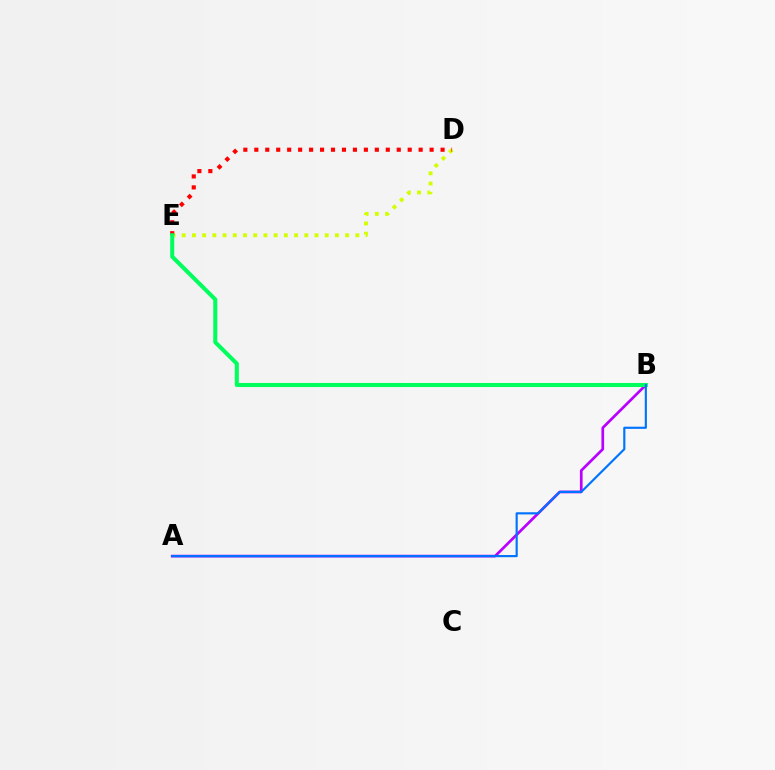{('D', 'E'): [{'color': '#d1ff00', 'line_style': 'dotted', 'thickness': 2.78}, {'color': '#ff0000', 'line_style': 'dotted', 'thickness': 2.98}], ('A', 'B'): [{'color': '#b900ff', 'line_style': 'solid', 'thickness': 1.94}, {'color': '#0074ff', 'line_style': 'solid', 'thickness': 1.55}], ('B', 'E'): [{'color': '#00ff5c', 'line_style': 'solid', 'thickness': 2.9}]}